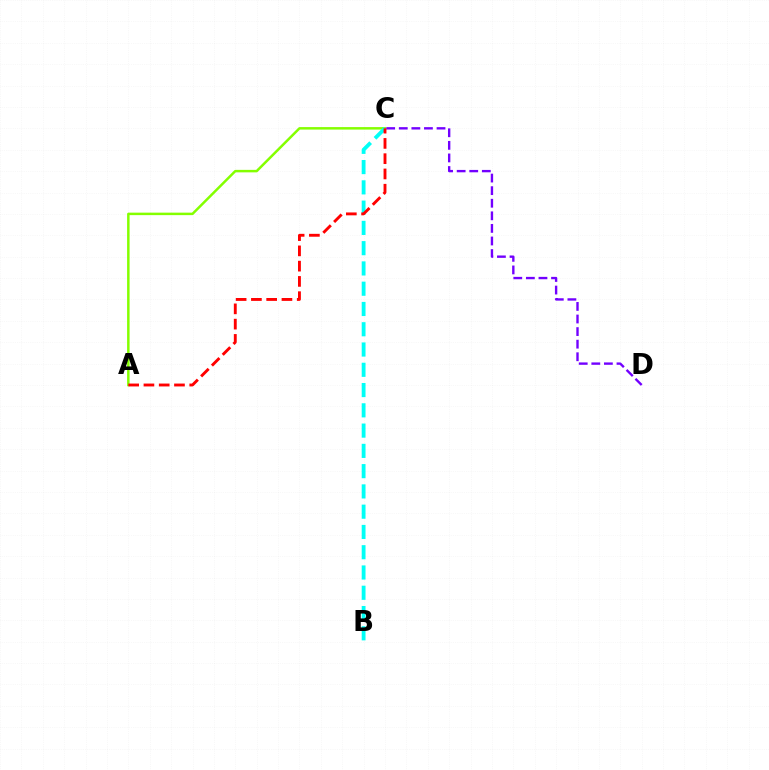{('A', 'C'): [{'color': '#84ff00', 'line_style': 'solid', 'thickness': 1.79}, {'color': '#ff0000', 'line_style': 'dashed', 'thickness': 2.07}], ('B', 'C'): [{'color': '#00fff6', 'line_style': 'dashed', 'thickness': 2.75}], ('C', 'D'): [{'color': '#7200ff', 'line_style': 'dashed', 'thickness': 1.71}]}